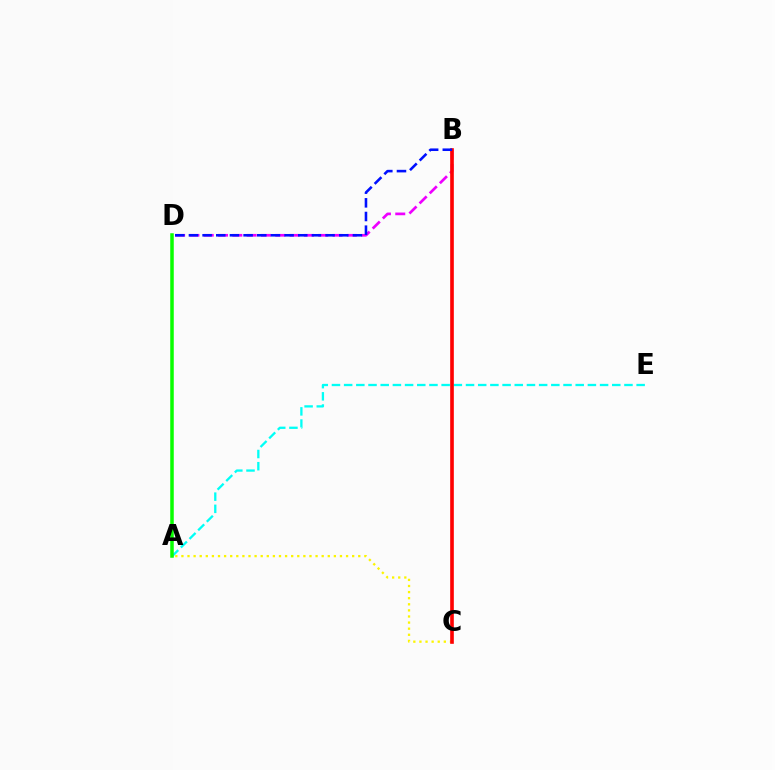{('A', 'E'): [{'color': '#00fff6', 'line_style': 'dashed', 'thickness': 1.66}], ('A', 'D'): [{'color': '#08ff00', 'line_style': 'solid', 'thickness': 2.53}], ('A', 'C'): [{'color': '#fcf500', 'line_style': 'dotted', 'thickness': 1.66}], ('B', 'D'): [{'color': '#ee00ff', 'line_style': 'dashed', 'thickness': 1.94}, {'color': '#0010ff', 'line_style': 'dashed', 'thickness': 1.86}], ('B', 'C'): [{'color': '#ff0000', 'line_style': 'solid', 'thickness': 2.62}]}